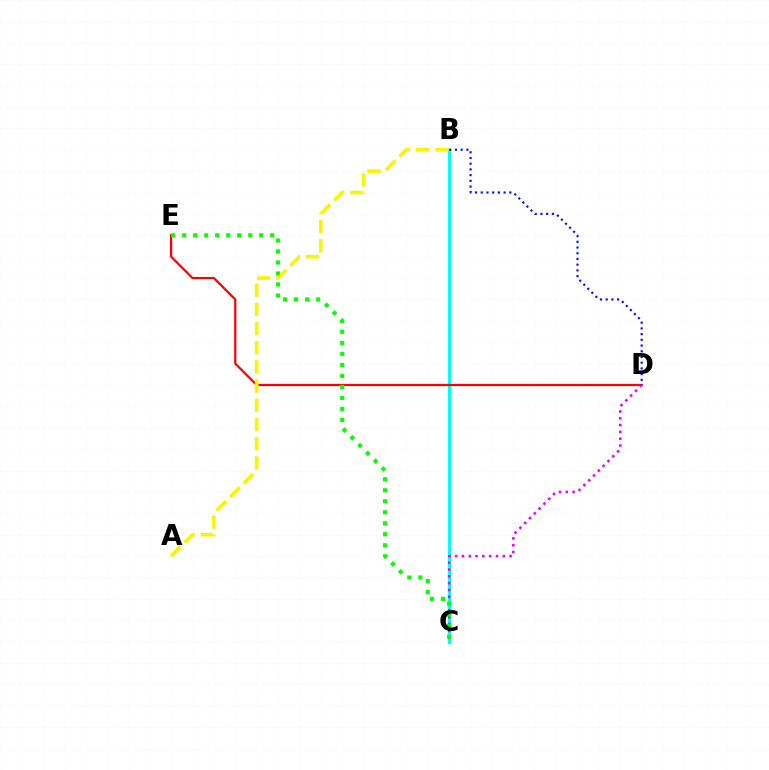{('B', 'C'): [{'color': '#00fff6', 'line_style': 'solid', 'thickness': 2.34}], ('D', 'E'): [{'color': '#ff0000', 'line_style': 'solid', 'thickness': 1.6}], ('C', 'D'): [{'color': '#ee00ff', 'line_style': 'dotted', 'thickness': 1.85}], ('C', 'E'): [{'color': '#08ff00', 'line_style': 'dotted', 'thickness': 2.99}], ('B', 'D'): [{'color': '#0010ff', 'line_style': 'dotted', 'thickness': 1.55}], ('A', 'B'): [{'color': '#fcf500', 'line_style': 'dashed', 'thickness': 2.61}]}